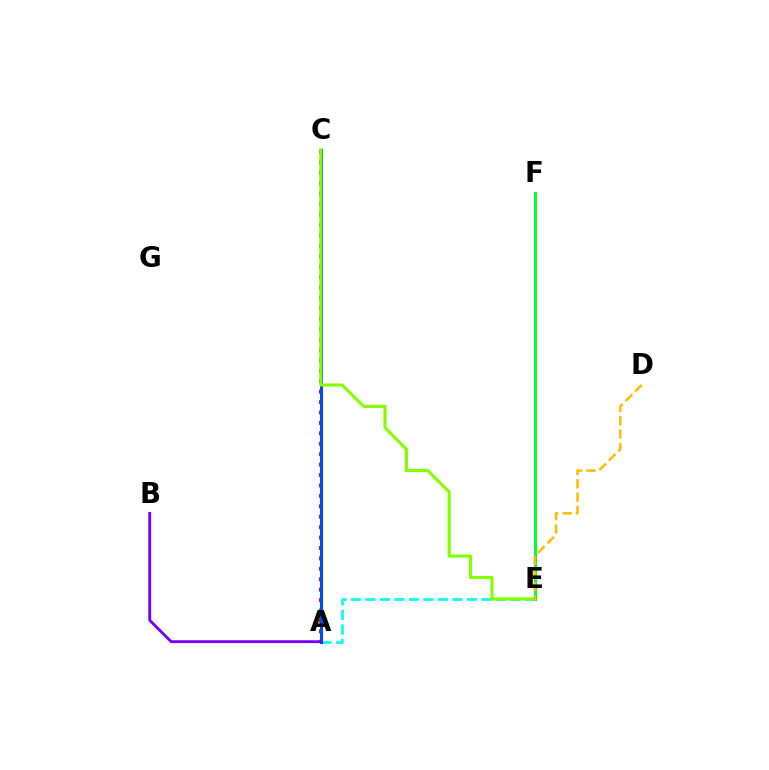{('A', 'E'): [{'color': '#00fff6', 'line_style': 'dashed', 'thickness': 1.97}], ('E', 'F'): [{'color': '#00ff39', 'line_style': 'solid', 'thickness': 2.16}], ('A', 'C'): [{'color': '#ff0000', 'line_style': 'dotted', 'thickness': 2.83}, {'color': '#ff00cf', 'line_style': 'solid', 'thickness': 1.82}, {'color': '#004bff', 'line_style': 'solid', 'thickness': 2.22}], ('A', 'B'): [{'color': '#7200ff', 'line_style': 'solid', 'thickness': 2.04}], ('C', 'E'): [{'color': '#84ff00', 'line_style': 'solid', 'thickness': 2.25}], ('D', 'E'): [{'color': '#ffbd00', 'line_style': 'dashed', 'thickness': 1.81}]}